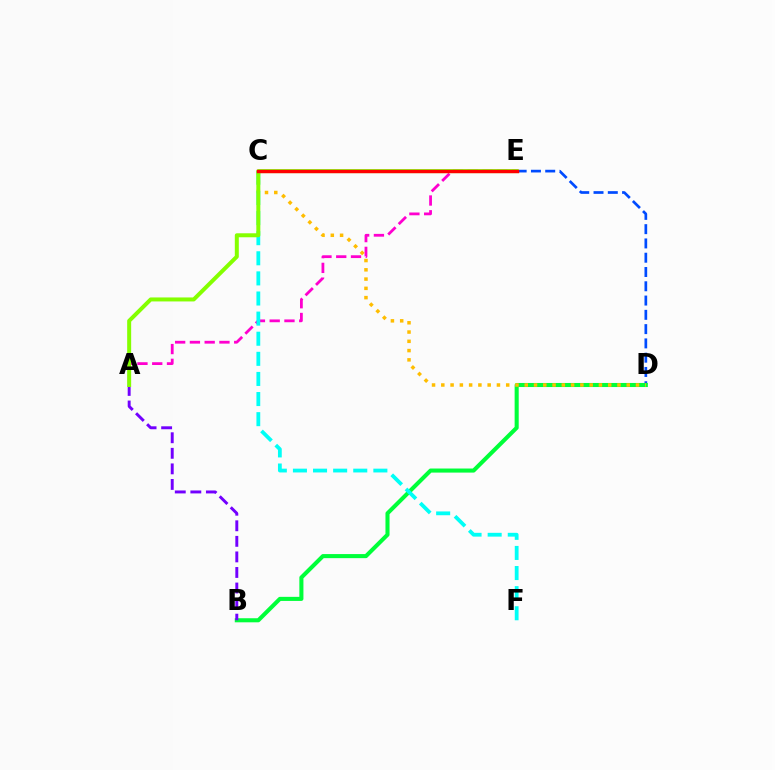{('D', 'E'): [{'color': '#004bff', 'line_style': 'dashed', 'thickness': 1.94}], ('B', 'D'): [{'color': '#00ff39', 'line_style': 'solid', 'thickness': 2.93}], ('C', 'D'): [{'color': '#ffbd00', 'line_style': 'dotted', 'thickness': 2.52}], ('A', 'E'): [{'color': '#ff00cf', 'line_style': 'dashed', 'thickness': 2.01}, {'color': '#84ff00', 'line_style': 'solid', 'thickness': 2.87}], ('C', 'F'): [{'color': '#00fff6', 'line_style': 'dashed', 'thickness': 2.73}], ('A', 'B'): [{'color': '#7200ff', 'line_style': 'dashed', 'thickness': 2.11}], ('C', 'E'): [{'color': '#ff0000', 'line_style': 'solid', 'thickness': 2.44}]}